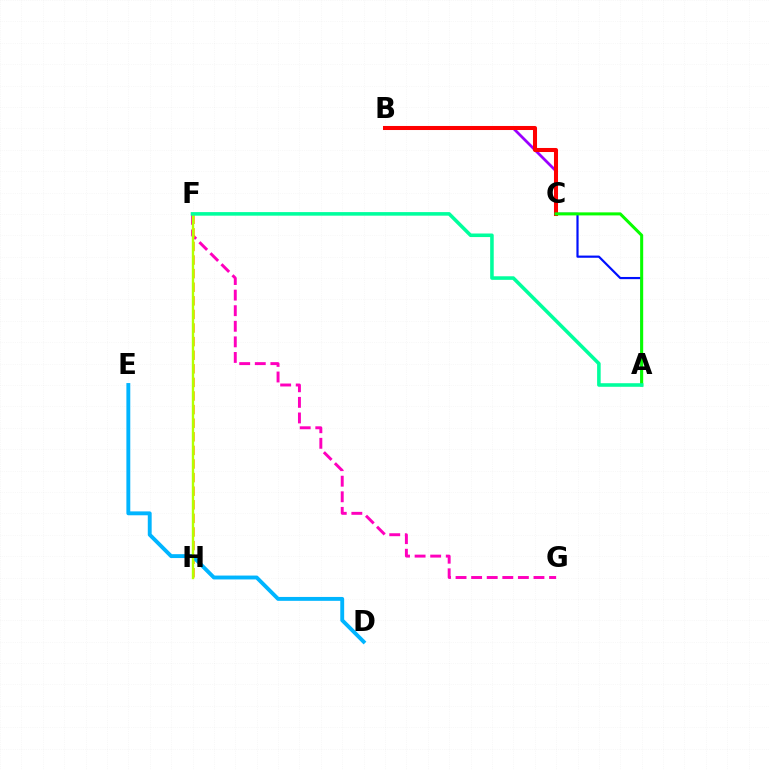{('A', 'C'): [{'color': '#0010ff', 'line_style': 'solid', 'thickness': 1.58}, {'color': '#08ff00', 'line_style': 'solid', 'thickness': 2.19}], ('F', 'G'): [{'color': '#ff00bd', 'line_style': 'dashed', 'thickness': 2.12}], ('F', 'H'): [{'color': '#ffa500', 'line_style': 'dashed', 'thickness': 1.85}, {'color': '#b3ff00', 'line_style': 'solid', 'thickness': 1.72}], ('D', 'E'): [{'color': '#00b5ff', 'line_style': 'solid', 'thickness': 2.8}], ('B', 'C'): [{'color': '#9b00ff', 'line_style': 'solid', 'thickness': 1.99}, {'color': '#ff0000', 'line_style': 'solid', 'thickness': 2.91}], ('A', 'F'): [{'color': '#00ff9d', 'line_style': 'solid', 'thickness': 2.57}]}